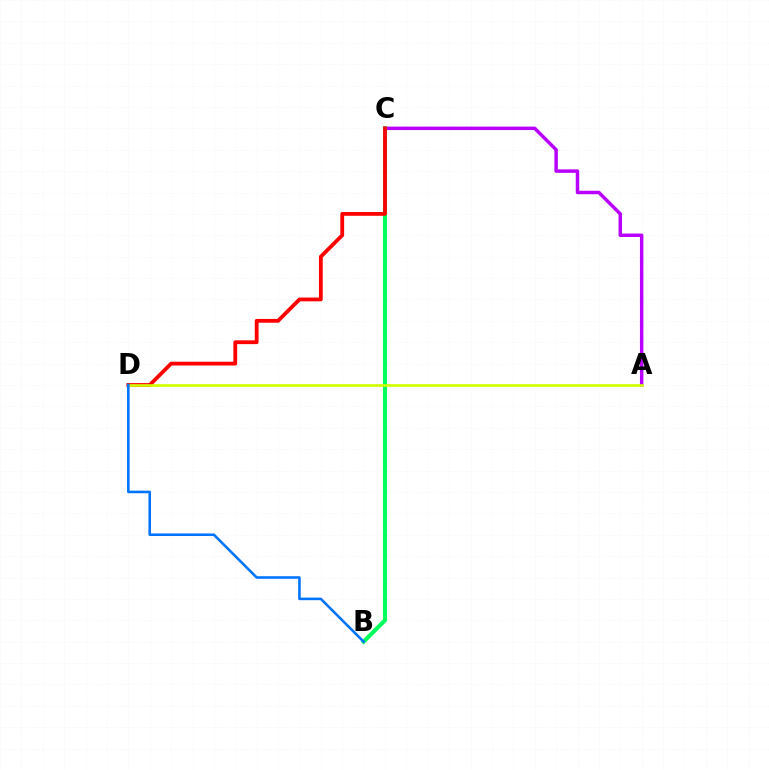{('A', 'C'): [{'color': '#b900ff', 'line_style': 'solid', 'thickness': 2.5}], ('B', 'C'): [{'color': '#00ff5c', 'line_style': 'solid', 'thickness': 2.95}], ('C', 'D'): [{'color': '#ff0000', 'line_style': 'solid', 'thickness': 2.73}], ('A', 'D'): [{'color': '#d1ff00', 'line_style': 'solid', 'thickness': 1.91}], ('B', 'D'): [{'color': '#0074ff', 'line_style': 'solid', 'thickness': 1.86}]}